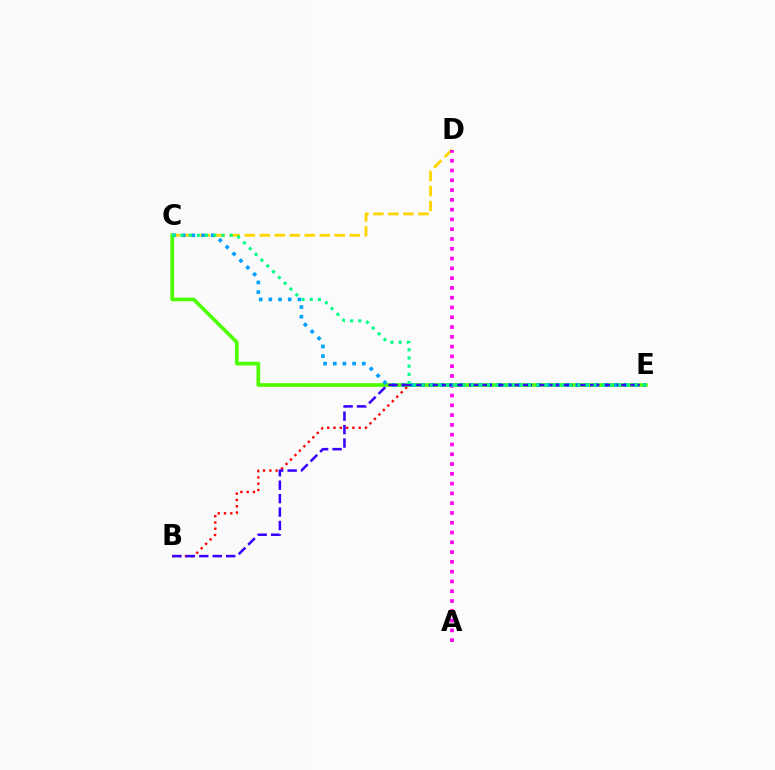{('C', 'D'): [{'color': '#ffd500', 'line_style': 'dashed', 'thickness': 2.04}], ('B', 'E'): [{'color': '#ff0000', 'line_style': 'dotted', 'thickness': 1.71}, {'color': '#3700ff', 'line_style': 'dashed', 'thickness': 1.83}], ('A', 'D'): [{'color': '#ff00ed', 'line_style': 'dotted', 'thickness': 2.66}], ('C', 'E'): [{'color': '#4fff00', 'line_style': 'solid', 'thickness': 2.65}, {'color': '#009eff', 'line_style': 'dotted', 'thickness': 2.63}, {'color': '#00ff86', 'line_style': 'dotted', 'thickness': 2.23}]}